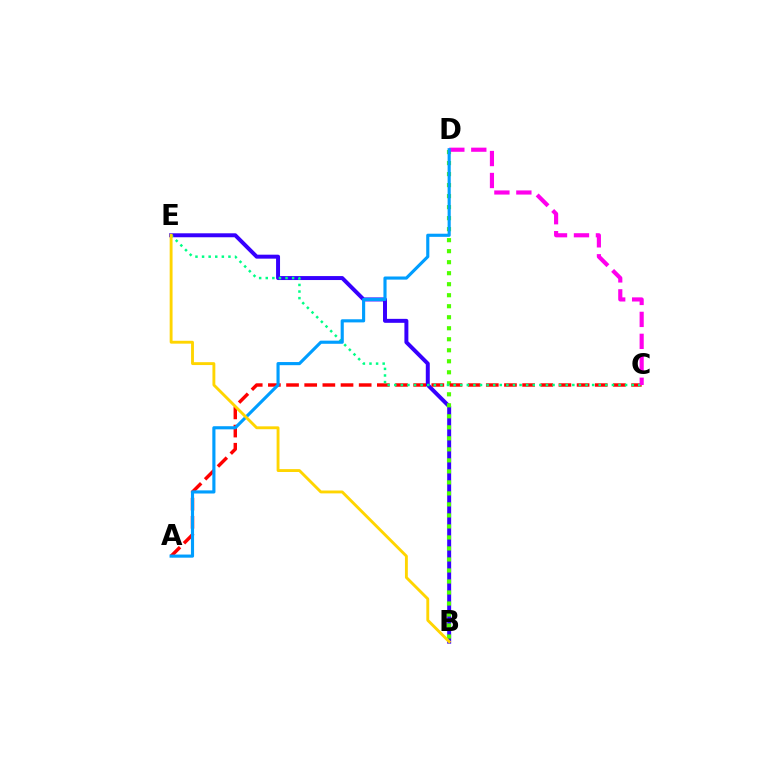{('B', 'E'): [{'color': '#3700ff', 'line_style': 'solid', 'thickness': 2.86}, {'color': '#ffd500', 'line_style': 'solid', 'thickness': 2.07}], ('B', 'D'): [{'color': '#4fff00', 'line_style': 'dotted', 'thickness': 2.99}], ('A', 'C'): [{'color': '#ff0000', 'line_style': 'dashed', 'thickness': 2.47}], ('C', 'E'): [{'color': '#00ff86', 'line_style': 'dotted', 'thickness': 1.79}], ('C', 'D'): [{'color': '#ff00ed', 'line_style': 'dashed', 'thickness': 2.98}], ('A', 'D'): [{'color': '#009eff', 'line_style': 'solid', 'thickness': 2.25}]}